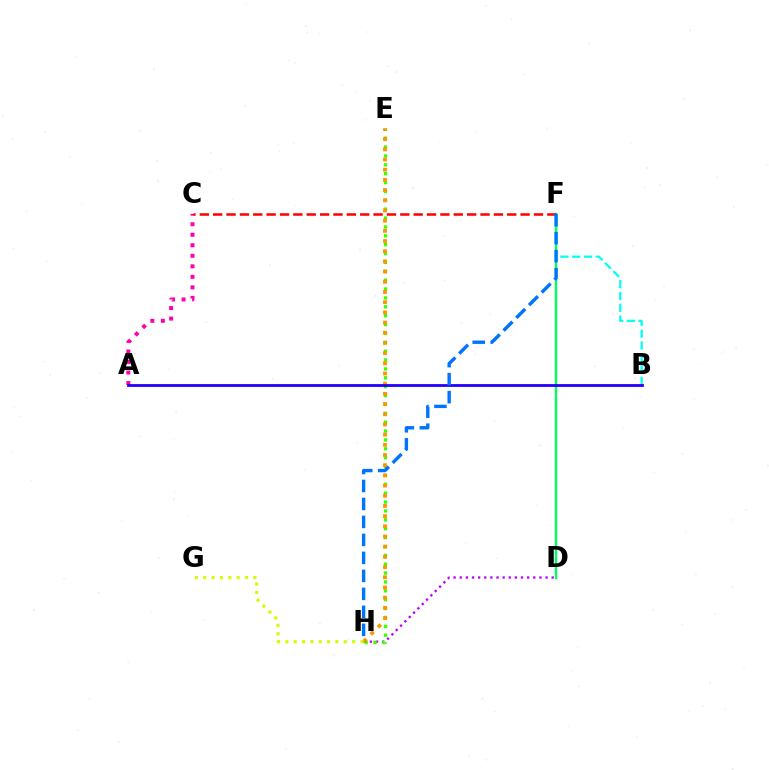{('D', 'H'): [{'color': '#b900ff', 'line_style': 'dotted', 'thickness': 1.66}], ('E', 'H'): [{'color': '#3dff00', 'line_style': 'dotted', 'thickness': 2.41}, {'color': '#ff9400', 'line_style': 'dotted', 'thickness': 2.77}], ('B', 'F'): [{'color': '#00fff6', 'line_style': 'dashed', 'thickness': 1.6}], ('D', 'F'): [{'color': '#00ff5c', 'line_style': 'solid', 'thickness': 1.72}], ('A', 'C'): [{'color': '#ff00ac', 'line_style': 'dotted', 'thickness': 2.86}], ('C', 'F'): [{'color': '#ff0000', 'line_style': 'dashed', 'thickness': 1.82}], ('G', 'H'): [{'color': '#d1ff00', 'line_style': 'dotted', 'thickness': 2.27}], ('A', 'B'): [{'color': '#2500ff', 'line_style': 'solid', 'thickness': 2.03}], ('F', 'H'): [{'color': '#0074ff', 'line_style': 'dashed', 'thickness': 2.44}]}